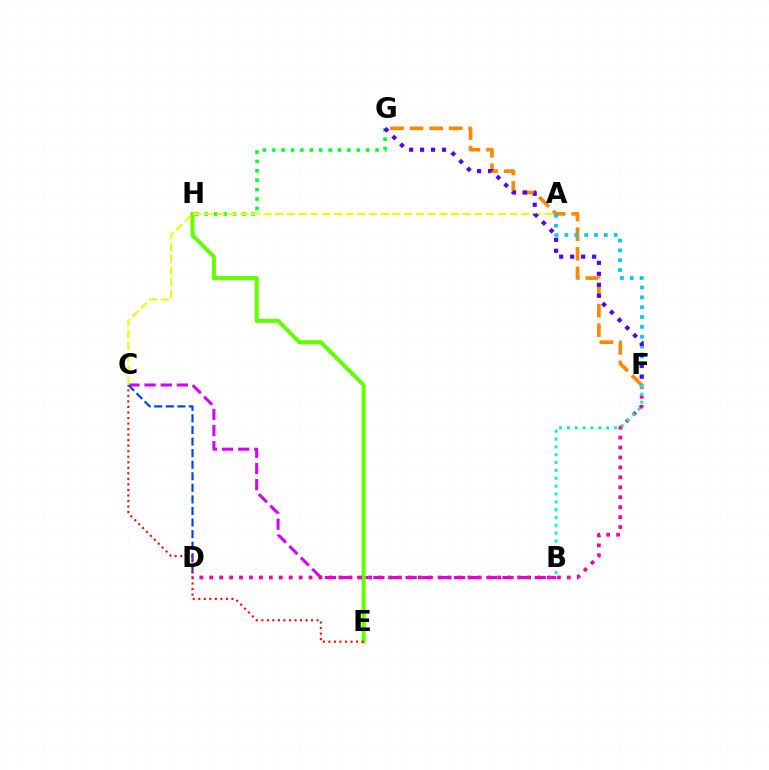{('B', 'C'): [{'color': '#d600ff', 'line_style': 'dashed', 'thickness': 2.19}], ('C', 'D'): [{'color': '#003fff', 'line_style': 'dashed', 'thickness': 1.57}], ('E', 'H'): [{'color': '#66ff00', 'line_style': 'solid', 'thickness': 2.95}], ('F', 'G'): [{'color': '#ff8800', 'line_style': 'dashed', 'thickness': 2.66}, {'color': '#4f00ff', 'line_style': 'dotted', 'thickness': 2.98}], ('A', 'F'): [{'color': '#00c7ff', 'line_style': 'dotted', 'thickness': 2.68}], ('G', 'H'): [{'color': '#00ff27', 'line_style': 'dotted', 'thickness': 2.55}], ('D', 'F'): [{'color': '#ff00a0', 'line_style': 'dotted', 'thickness': 2.7}], ('C', 'E'): [{'color': '#ff0000', 'line_style': 'dotted', 'thickness': 1.5}], ('A', 'C'): [{'color': '#eeff00', 'line_style': 'dashed', 'thickness': 1.59}], ('B', 'F'): [{'color': '#00ffaf', 'line_style': 'dotted', 'thickness': 2.13}]}